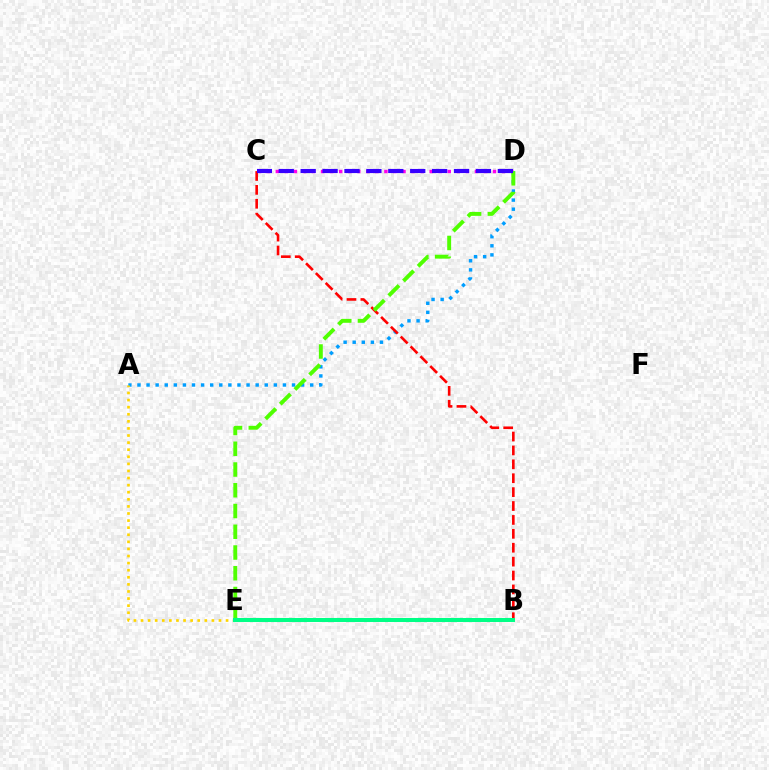{('C', 'D'): [{'color': '#ff00ed', 'line_style': 'dotted', 'thickness': 2.46}, {'color': '#3700ff', 'line_style': 'dashed', 'thickness': 2.98}], ('A', 'D'): [{'color': '#009eff', 'line_style': 'dotted', 'thickness': 2.47}], ('B', 'C'): [{'color': '#ff0000', 'line_style': 'dashed', 'thickness': 1.89}], ('D', 'E'): [{'color': '#4fff00', 'line_style': 'dashed', 'thickness': 2.82}], ('A', 'E'): [{'color': '#ffd500', 'line_style': 'dotted', 'thickness': 1.93}], ('B', 'E'): [{'color': '#00ff86', 'line_style': 'solid', 'thickness': 2.91}]}